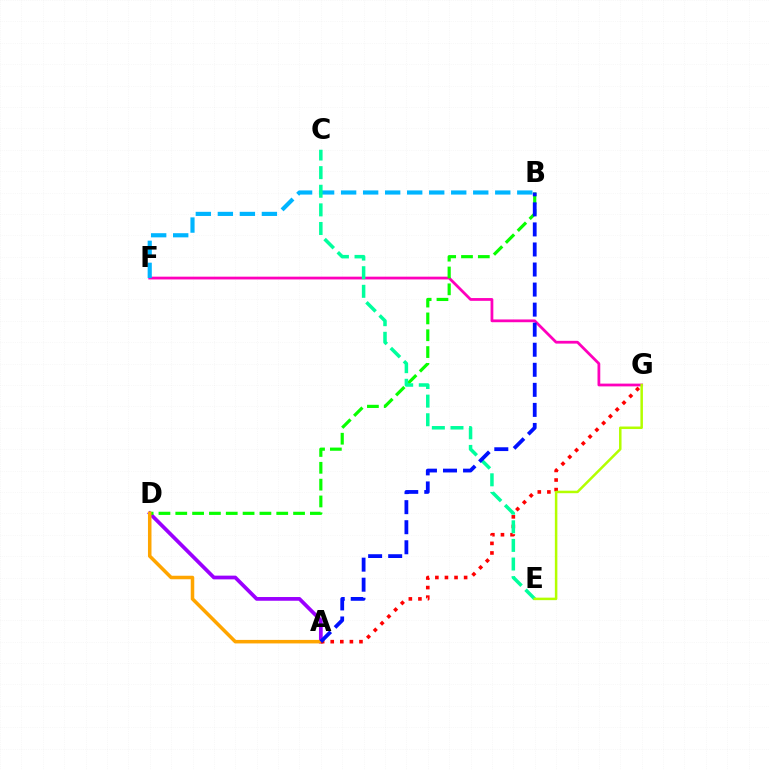{('A', 'D'): [{'color': '#9b00ff', 'line_style': 'solid', 'thickness': 2.69}, {'color': '#ffa500', 'line_style': 'solid', 'thickness': 2.54}], ('F', 'G'): [{'color': '#ff00bd', 'line_style': 'solid', 'thickness': 2.0}], ('B', 'D'): [{'color': '#08ff00', 'line_style': 'dashed', 'thickness': 2.29}], ('B', 'F'): [{'color': '#00b5ff', 'line_style': 'dashed', 'thickness': 2.99}], ('A', 'G'): [{'color': '#ff0000', 'line_style': 'dotted', 'thickness': 2.6}], ('C', 'E'): [{'color': '#00ff9d', 'line_style': 'dashed', 'thickness': 2.53}], ('E', 'G'): [{'color': '#b3ff00', 'line_style': 'solid', 'thickness': 1.81}], ('A', 'B'): [{'color': '#0010ff', 'line_style': 'dashed', 'thickness': 2.72}]}